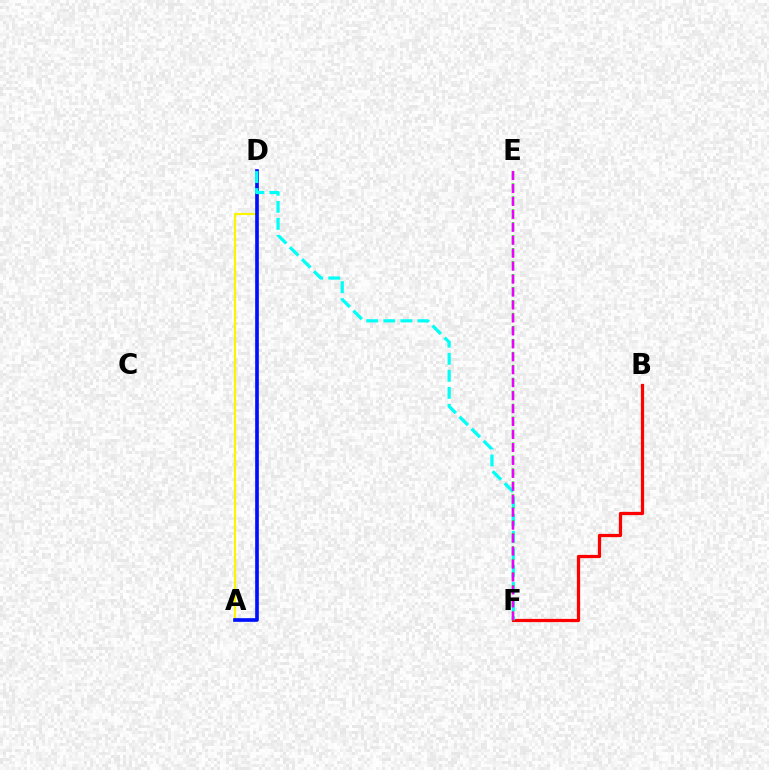{('B', 'F'): [{'color': '#ff0000', 'line_style': 'solid', 'thickness': 2.32}], ('A', 'D'): [{'color': '#fcf500', 'line_style': 'solid', 'thickness': 1.58}, {'color': '#0010ff', 'line_style': 'solid', 'thickness': 2.64}], ('D', 'F'): [{'color': '#00fff6', 'line_style': 'dashed', 'thickness': 2.32}], ('E', 'F'): [{'color': '#08ff00', 'line_style': 'dashed', 'thickness': 1.76}, {'color': '#ee00ff', 'line_style': 'dashed', 'thickness': 1.76}]}